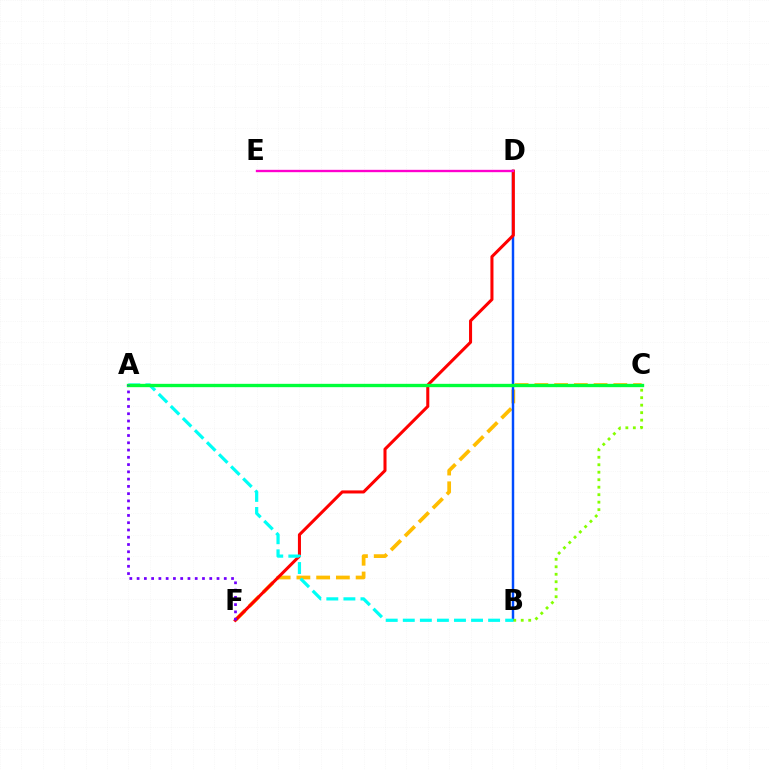{('C', 'F'): [{'color': '#ffbd00', 'line_style': 'dashed', 'thickness': 2.68}], ('B', 'D'): [{'color': '#004bff', 'line_style': 'solid', 'thickness': 1.77}], ('D', 'F'): [{'color': '#ff0000', 'line_style': 'solid', 'thickness': 2.2}], ('B', 'C'): [{'color': '#84ff00', 'line_style': 'dotted', 'thickness': 2.03}], ('A', 'B'): [{'color': '#00fff6', 'line_style': 'dashed', 'thickness': 2.32}], ('A', 'C'): [{'color': '#00ff39', 'line_style': 'solid', 'thickness': 2.41}], ('A', 'F'): [{'color': '#7200ff', 'line_style': 'dotted', 'thickness': 1.97}], ('D', 'E'): [{'color': '#ff00cf', 'line_style': 'solid', 'thickness': 1.69}]}